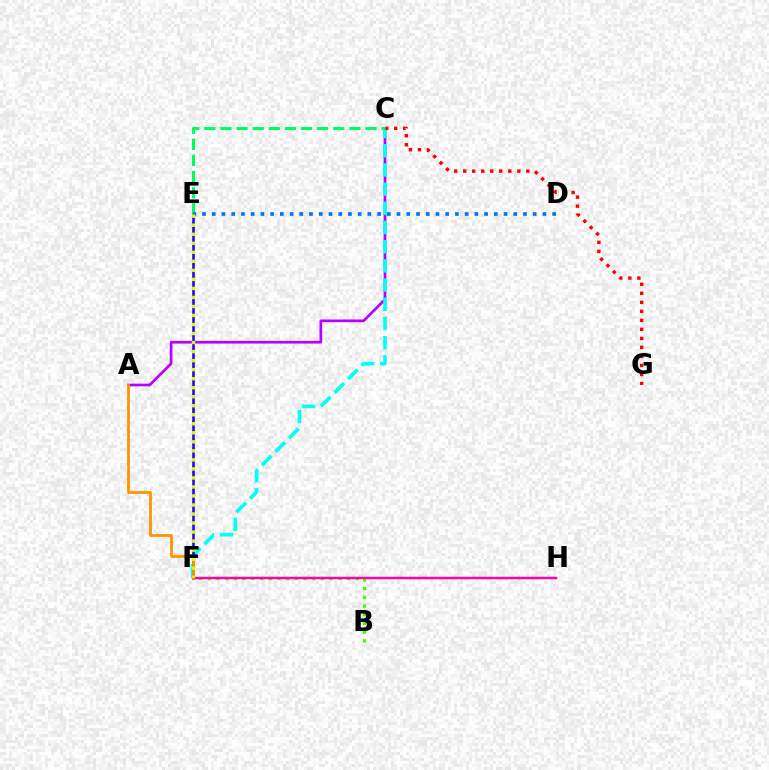{('A', 'C'): [{'color': '#b900ff', 'line_style': 'solid', 'thickness': 1.94}], ('C', 'F'): [{'color': '#00fff6', 'line_style': 'dashed', 'thickness': 2.61}], ('E', 'F'): [{'color': '#2500ff', 'line_style': 'solid', 'thickness': 1.86}, {'color': '#d1ff00', 'line_style': 'dotted', 'thickness': 2.45}], ('C', 'G'): [{'color': '#ff0000', 'line_style': 'dotted', 'thickness': 2.45}], ('C', 'E'): [{'color': '#00ff5c', 'line_style': 'dashed', 'thickness': 2.19}], ('D', 'E'): [{'color': '#0074ff', 'line_style': 'dotted', 'thickness': 2.64}], ('B', 'F'): [{'color': '#3dff00', 'line_style': 'dotted', 'thickness': 2.36}], ('A', 'F'): [{'color': '#ff9400', 'line_style': 'solid', 'thickness': 2.0}], ('F', 'H'): [{'color': '#ff00ac', 'line_style': 'solid', 'thickness': 1.77}]}